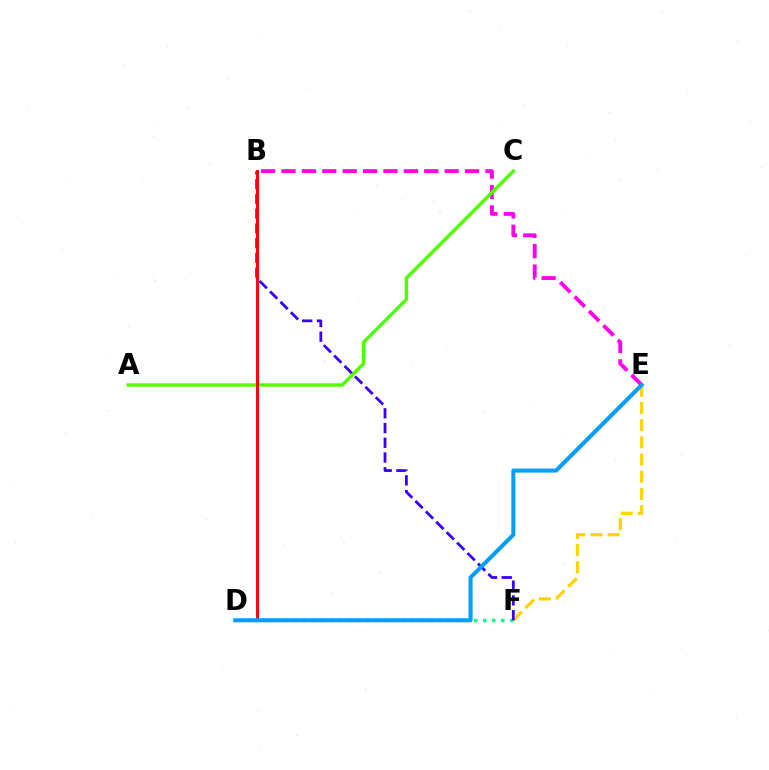{('D', 'F'): [{'color': '#00ff86', 'line_style': 'dotted', 'thickness': 2.45}], ('B', 'E'): [{'color': '#ff00ed', 'line_style': 'dashed', 'thickness': 2.77}], ('E', 'F'): [{'color': '#ffd500', 'line_style': 'dashed', 'thickness': 2.34}], ('A', 'C'): [{'color': '#4fff00', 'line_style': 'solid', 'thickness': 2.48}], ('B', 'F'): [{'color': '#3700ff', 'line_style': 'dashed', 'thickness': 2.0}], ('B', 'D'): [{'color': '#ff0000', 'line_style': 'solid', 'thickness': 2.11}], ('D', 'E'): [{'color': '#009eff', 'line_style': 'solid', 'thickness': 2.9}]}